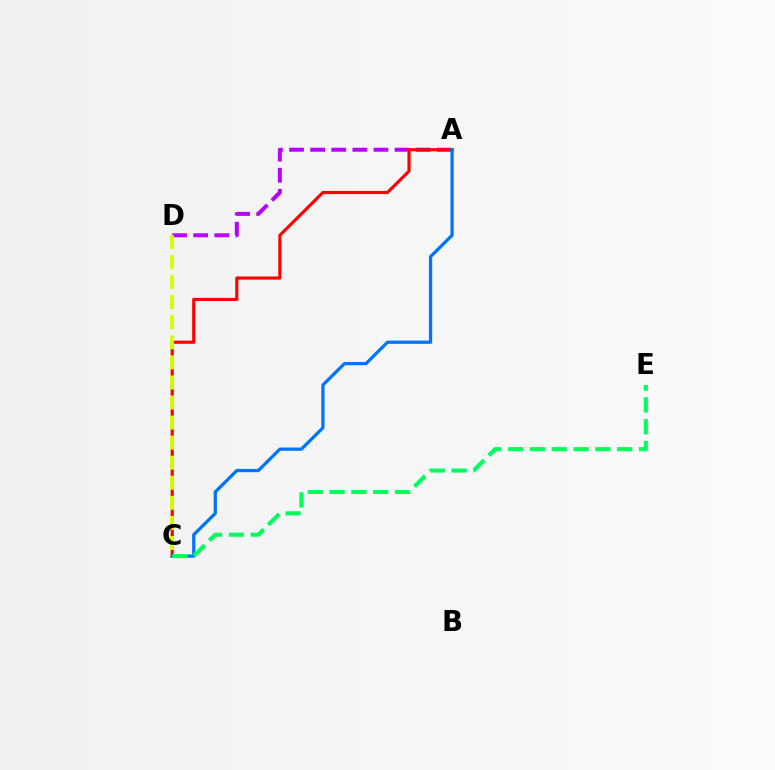{('A', 'D'): [{'color': '#b900ff', 'line_style': 'dashed', 'thickness': 2.87}], ('A', 'C'): [{'color': '#ff0000', 'line_style': 'solid', 'thickness': 2.26}, {'color': '#0074ff', 'line_style': 'solid', 'thickness': 2.34}], ('C', 'D'): [{'color': '#d1ff00', 'line_style': 'dashed', 'thickness': 2.73}], ('C', 'E'): [{'color': '#00ff5c', 'line_style': 'dashed', 'thickness': 2.96}]}